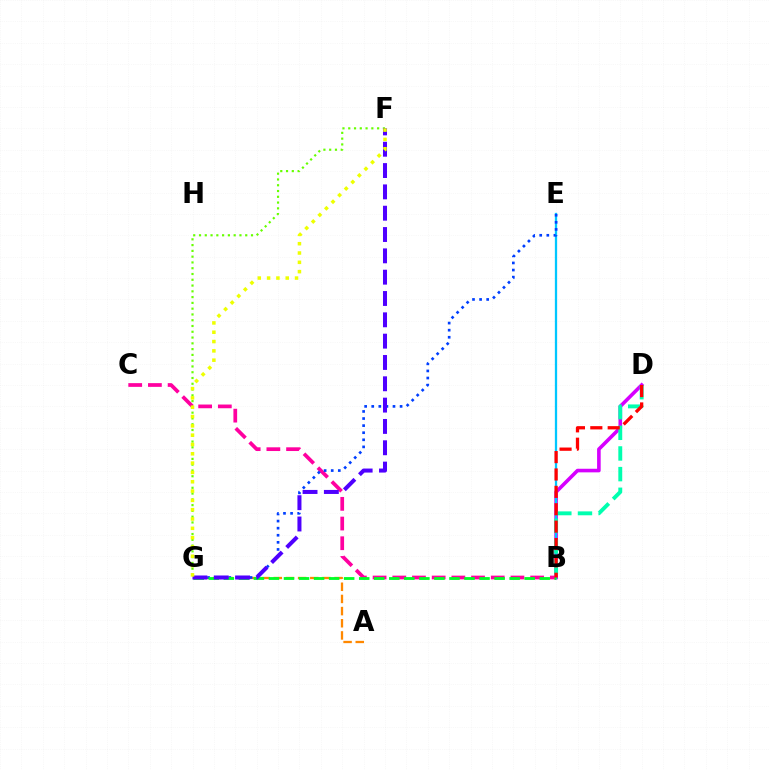{('B', 'D'): [{'color': '#d600ff', 'line_style': 'solid', 'thickness': 2.59}, {'color': '#00ffaf', 'line_style': 'dashed', 'thickness': 2.81}, {'color': '#ff0000', 'line_style': 'dashed', 'thickness': 2.36}], ('A', 'G'): [{'color': '#ff8800', 'line_style': 'dashed', 'thickness': 1.65}], ('B', 'E'): [{'color': '#00c7ff', 'line_style': 'solid', 'thickness': 1.64}], ('B', 'C'): [{'color': '#ff00a0', 'line_style': 'dashed', 'thickness': 2.68}], ('E', 'G'): [{'color': '#003fff', 'line_style': 'dotted', 'thickness': 1.93}], ('F', 'G'): [{'color': '#66ff00', 'line_style': 'dotted', 'thickness': 1.57}, {'color': '#4f00ff', 'line_style': 'dashed', 'thickness': 2.9}, {'color': '#eeff00', 'line_style': 'dotted', 'thickness': 2.53}], ('B', 'G'): [{'color': '#00ff27', 'line_style': 'dashed', 'thickness': 2.04}]}